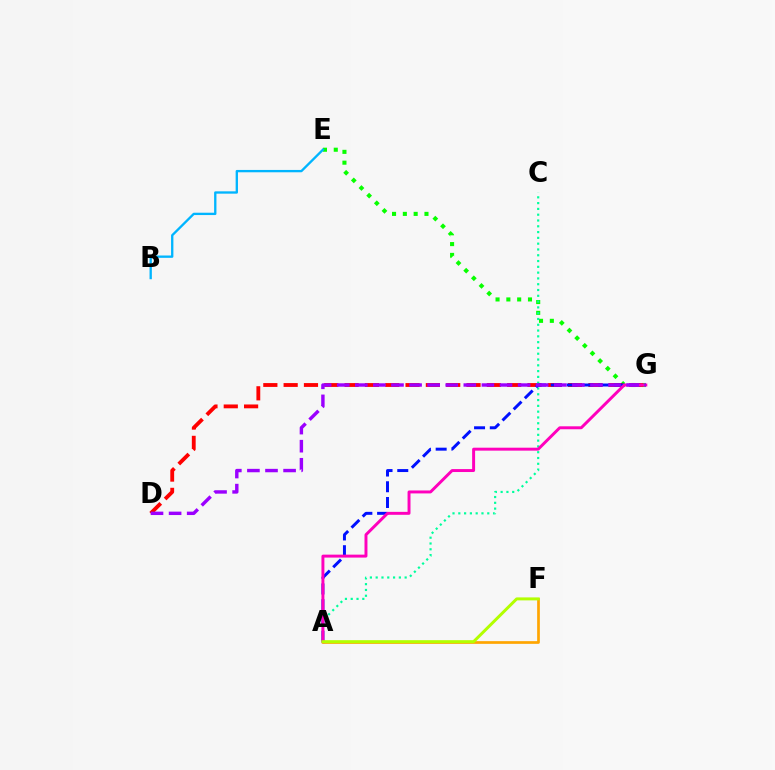{('E', 'G'): [{'color': '#08ff00', 'line_style': 'dotted', 'thickness': 2.94}], ('D', 'G'): [{'color': '#ff0000', 'line_style': 'dashed', 'thickness': 2.76}, {'color': '#9b00ff', 'line_style': 'dashed', 'thickness': 2.46}], ('A', 'C'): [{'color': '#00ff9d', 'line_style': 'dotted', 'thickness': 1.57}], ('A', 'G'): [{'color': '#0010ff', 'line_style': 'dashed', 'thickness': 2.14}, {'color': '#ff00bd', 'line_style': 'solid', 'thickness': 2.12}], ('A', 'F'): [{'color': '#ffa500', 'line_style': 'solid', 'thickness': 1.94}, {'color': '#b3ff00', 'line_style': 'solid', 'thickness': 2.15}], ('B', 'E'): [{'color': '#00b5ff', 'line_style': 'solid', 'thickness': 1.68}]}